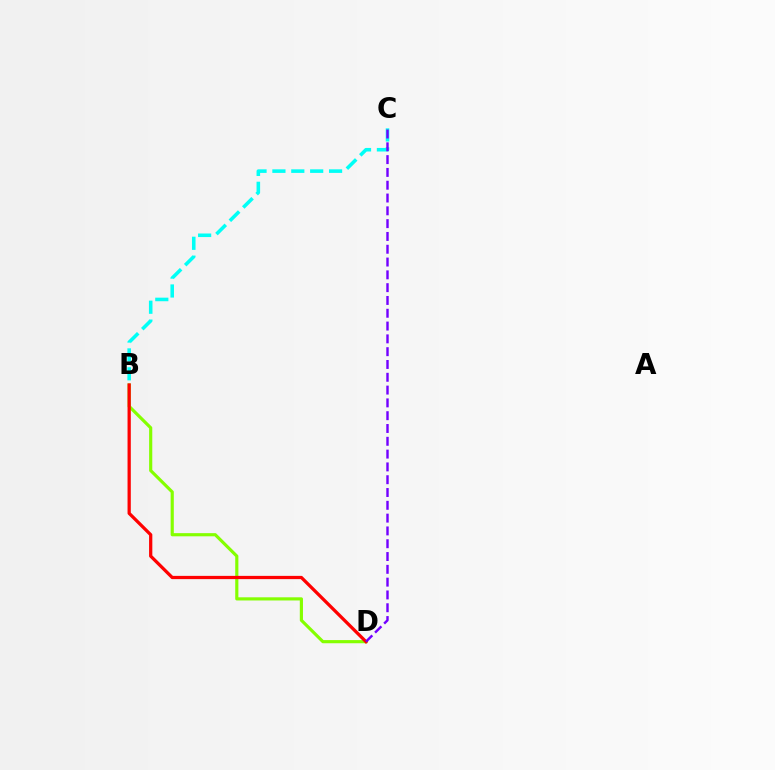{('B', 'D'): [{'color': '#84ff00', 'line_style': 'solid', 'thickness': 2.27}, {'color': '#ff0000', 'line_style': 'solid', 'thickness': 2.34}], ('B', 'C'): [{'color': '#00fff6', 'line_style': 'dashed', 'thickness': 2.57}], ('C', 'D'): [{'color': '#7200ff', 'line_style': 'dashed', 'thickness': 1.74}]}